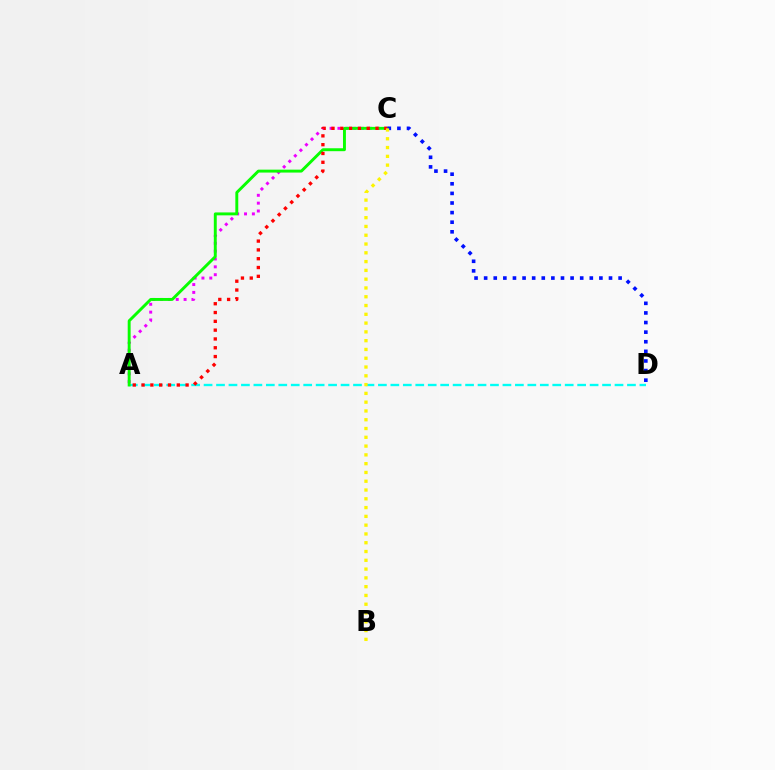{('A', 'C'): [{'color': '#ee00ff', 'line_style': 'dotted', 'thickness': 2.13}, {'color': '#08ff00', 'line_style': 'solid', 'thickness': 2.1}, {'color': '#ff0000', 'line_style': 'dotted', 'thickness': 2.39}], ('A', 'D'): [{'color': '#00fff6', 'line_style': 'dashed', 'thickness': 1.69}], ('C', 'D'): [{'color': '#0010ff', 'line_style': 'dotted', 'thickness': 2.61}], ('B', 'C'): [{'color': '#fcf500', 'line_style': 'dotted', 'thickness': 2.39}]}